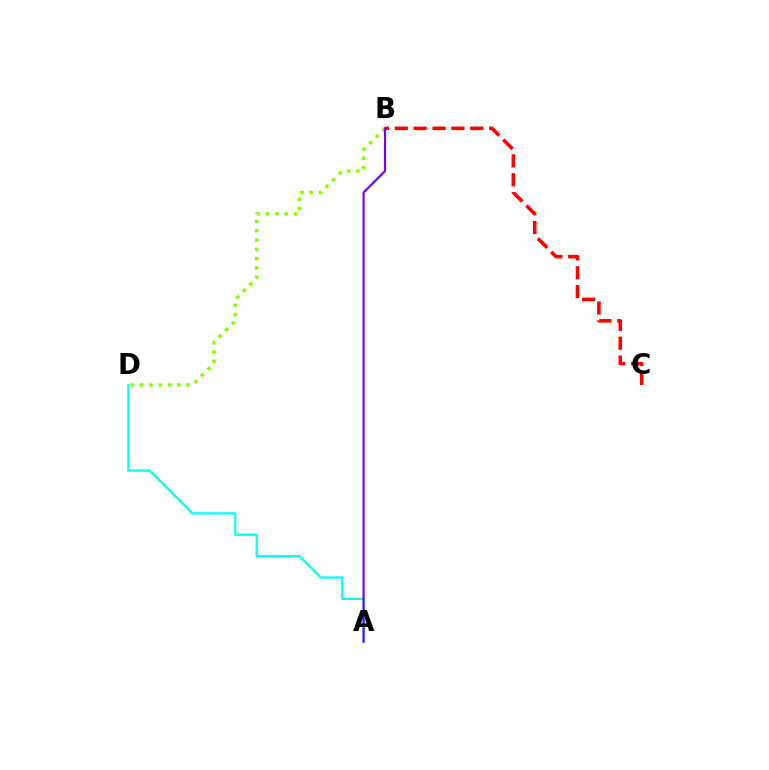{('B', 'D'): [{'color': '#84ff00', 'line_style': 'dotted', 'thickness': 2.52}], ('B', 'C'): [{'color': '#ff0000', 'line_style': 'dashed', 'thickness': 2.56}], ('A', 'D'): [{'color': '#00fff6', 'line_style': 'solid', 'thickness': 1.59}], ('A', 'B'): [{'color': '#7200ff', 'line_style': 'solid', 'thickness': 1.56}]}